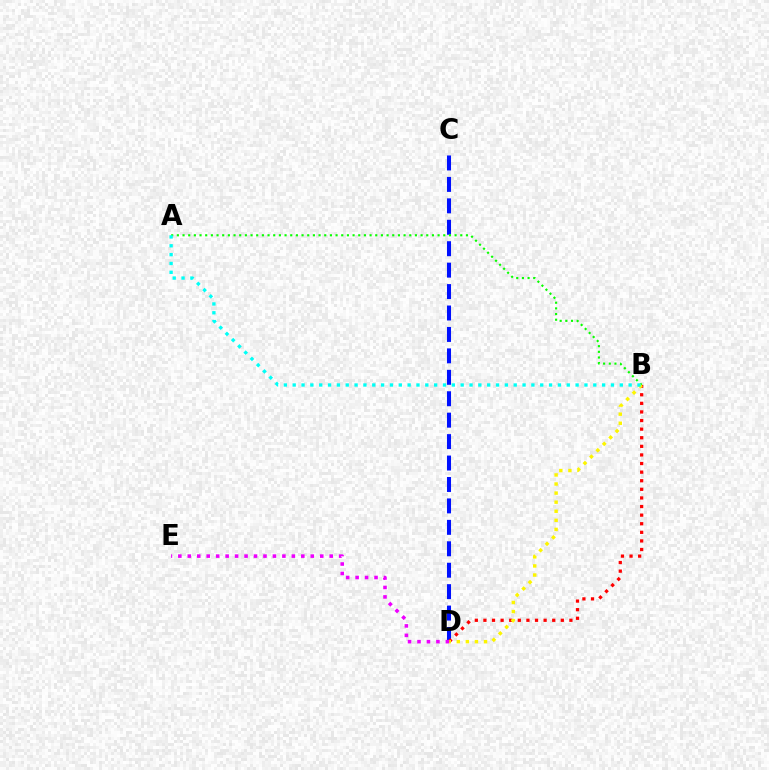{('C', 'D'): [{'color': '#0010ff', 'line_style': 'dashed', 'thickness': 2.91}], ('A', 'B'): [{'color': '#08ff00', 'line_style': 'dotted', 'thickness': 1.54}, {'color': '#00fff6', 'line_style': 'dotted', 'thickness': 2.4}], ('B', 'D'): [{'color': '#ff0000', 'line_style': 'dotted', 'thickness': 2.34}, {'color': '#fcf500', 'line_style': 'dotted', 'thickness': 2.47}], ('D', 'E'): [{'color': '#ee00ff', 'line_style': 'dotted', 'thickness': 2.57}]}